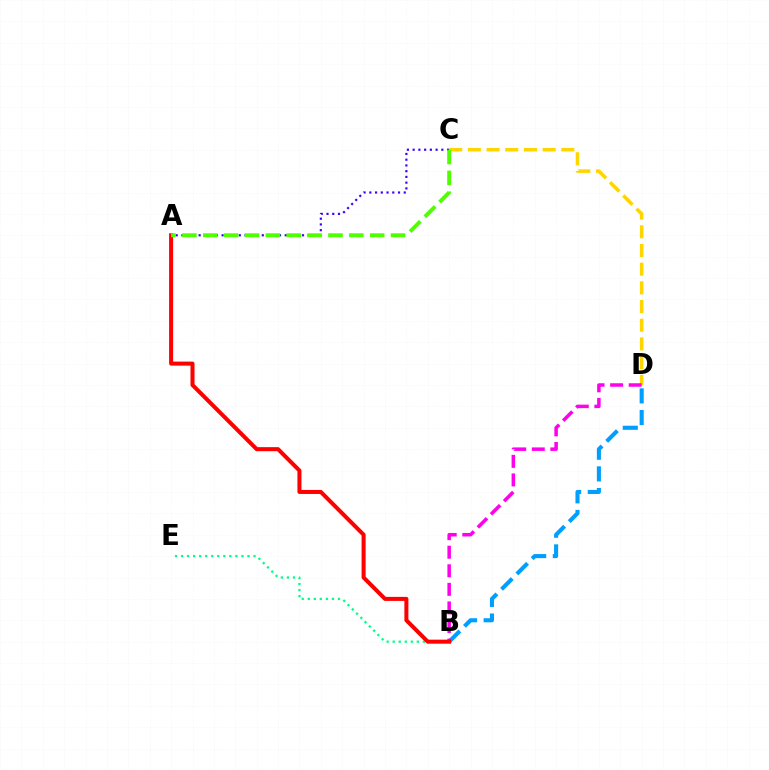{('A', 'C'): [{'color': '#3700ff', 'line_style': 'dotted', 'thickness': 1.56}, {'color': '#4fff00', 'line_style': 'dashed', 'thickness': 2.83}], ('B', 'D'): [{'color': '#009eff', 'line_style': 'dashed', 'thickness': 2.94}, {'color': '#ff00ed', 'line_style': 'dashed', 'thickness': 2.52}], ('C', 'D'): [{'color': '#ffd500', 'line_style': 'dashed', 'thickness': 2.54}], ('B', 'E'): [{'color': '#00ff86', 'line_style': 'dotted', 'thickness': 1.64}], ('A', 'B'): [{'color': '#ff0000', 'line_style': 'solid', 'thickness': 2.9}]}